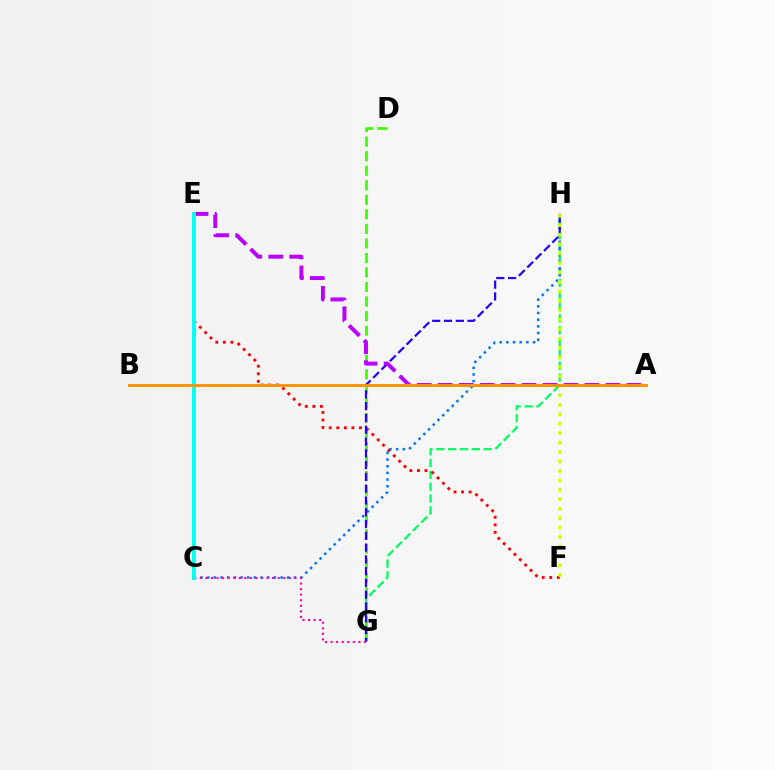{('G', 'H'): [{'color': '#00ff5c', 'line_style': 'dashed', 'thickness': 1.61}, {'color': '#2500ff', 'line_style': 'dashed', 'thickness': 1.6}], ('D', 'G'): [{'color': '#3dff00', 'line_style': 'dashed', 'thickness': 1.98}], ('E', 'F'): [{'color': '#ff0000', 'line_style': 'dotted', 'thickness': 2.05}], ('C', 'H'): [{'color': '#0074ff', 'line_style': 'dotted', 'thickness': 1.81}], ('F', 'H'): [{'color': '#d1ff00', 'line_style': 'dotted', 'thickness': 2.57}], ('A', 'E'): [{'color': '#b900ff', 'line_style': 'dashed', 'thickness': 2.85}], ('C', 'G'): [{'color': '#ff00ac', 'line_style': 'dotted', 'thickness': 1.51}], ('C', 'E'): [{'color': '#00fff6', 'line_style': 'solid', 'thickness': 2.86}], ('A', 'B'): [{'color': '#ff9400', 'line_style': 'solid', 'thickness': 2.09}]}